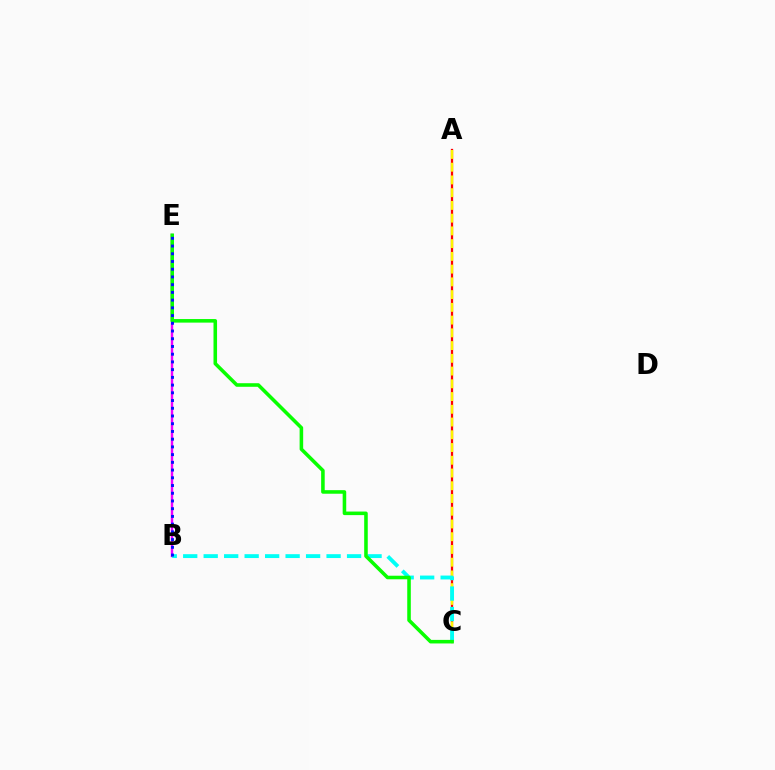{('B', 'E'): [{'color': '#ee00ff', 'line_style': 'solid', 'thickness': 1.74}, {'color': '#0010ff', 'line_style': 'dotted', 'thickness': 2.1}], ('A', 'C'): [{'color': '#ff0000', 'line_style': 'solid', 'thickness': 1.64}, {'color': '#fcf500', 'line_style': 'dashed', 'thickness': 1.73}], ('B', 'C'): [{'color': '#00fff6', 'line_style': 'dashed', 'thickness': 2.78}], ('C', 'E'): [{'color': '#08ff00', 'line_style': 'solid', 'thickness': 2.57}]}